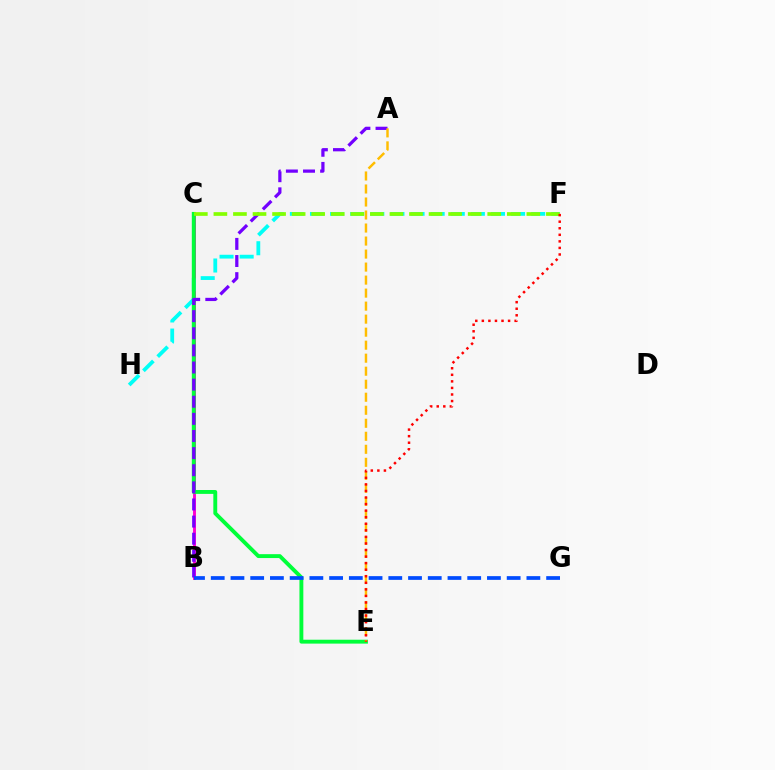{('B', 'C'): [{'color': '#ff00cf', 'line_style': 'solid', 'thickness': 2.09}], ('F', 'H'): [{'color': '#00fff6', 'line_style': 'dashed', 'thickness': 2.73}], ('C', 'E'): [{'color': '#00ff39', 'line_style': 'solid', 'thickness': 2.8}], ('A', 'B'): [{'color': '#7200ff', 'line_style': 'dashed', 'thickness': 2.33}], ('B', 'G'): [{'color': '#004bff', 'line_style': 'dashed', 'thickness': 2.68}], ('C', 'F'): [{'color': '#84ff00', 'line_style': 'dashed', 'thickness': 2.66}], ('A', 'E'): [{'color': '#ffbd00', 'line_style': 'dashed', 'thickness': 1.77}], ('E', 'F'): [{'color': '#ff0000', 'line_style': 'dotted', 'thickness': 1.78}]}